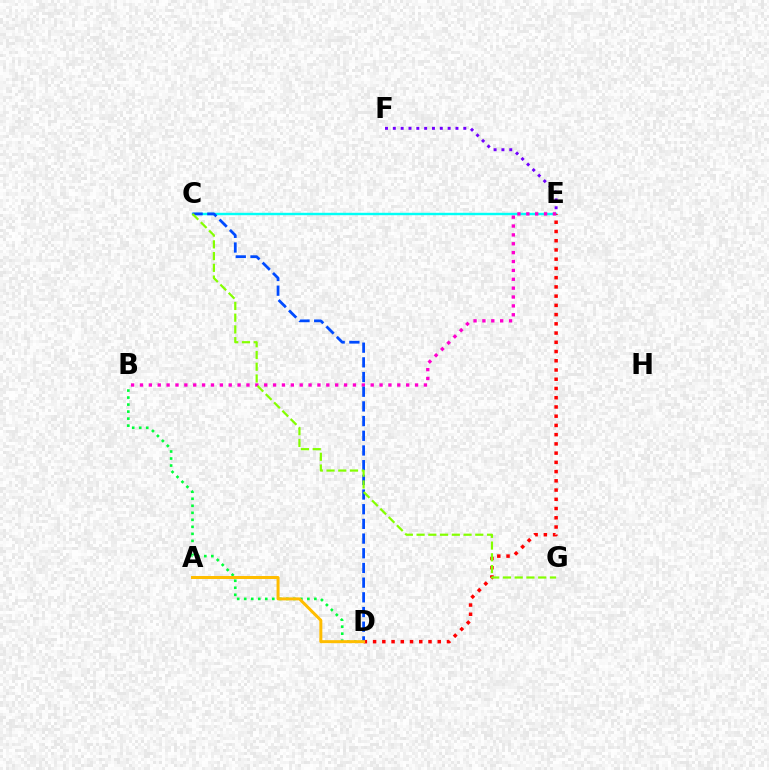{('C', 'E'): [{'color': '#00fff6', 'line_style': 'solid', 'thickness': 1.74}], ('B', 'D'): [{'color': '#00ff39', 'line_style': 'dotted', 'thickness': 1.91}], ('D', 'E'): [{'color': '#ff0000', 'line_style': 'dotted', 'thickness': 2.51}], ('B', 'E'): [{'color': '#ff00cf', 'line_style': 'dotted', 'thickness': 2.41}], ('C', 'D'): [{'color': '#004bff', 'line_style': 'dashed', 'thickness': 1.99}], ('A', 'D'): [{'color': '#ffbd00', 'line_style': 'solid', 'thickness': 2.16}], ('C', 'G'): [{'color': '#84ff00', 'line_style': 'dashed', 'thickness': 1.6}], ('E', 'F'): [{'color': '#7200ff', 'line_style': 'dotted', 'thickness': 2.13}]}